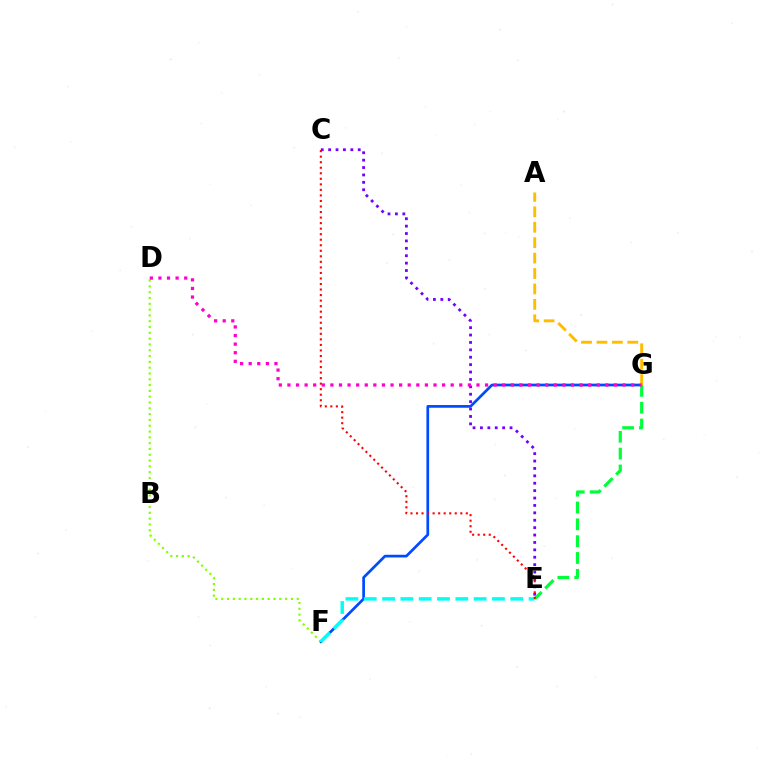{('F', 'G'): [{'color': '#004bff', 'line_style': 'solid', 'thickness': 1.95}], ('C', 'E'): [{'color': '#7200ff', 'line_style': 'dotted', 'thickness': 2.01}, {'color': '#ff0000', 'line_style': 'dotted', 'thickness': 1.5}], ('E', 'G'): [{'color': '#00ff39', 'line_style': 'dashed', 'thickness': 2.29}], ('A', 'G'): [{'color': '#ffbd00', 'line_style': 'dashed', 'thickness': 2.1}], ('D', 'F'): [{'color': '#84ff00', 'line_style': 'dotted', 'thickness': 1.58}], ('D', 'G'): [{'color': '#ff00cf', 'line_style': 'dotted', 'thickness': 2.33}], ('E', 'F'): [{'color': '#00fff6', 'line_style': 'dashed', 'thickness': 2.49}]}